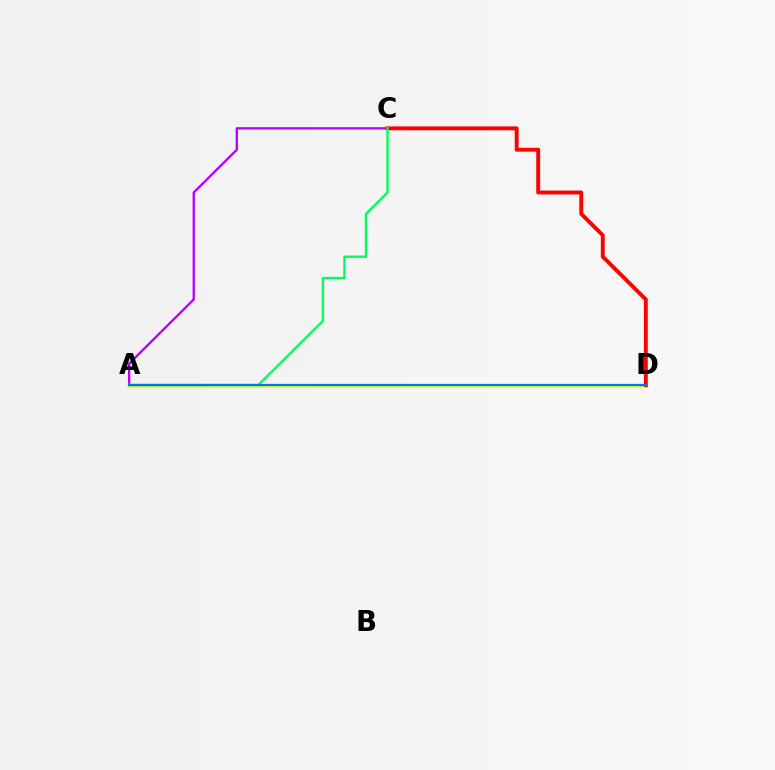{('A', 'C'): [{'color': '#b900ff', 'line_style': 'solid', 'thickness': 1.68}, {'color': '#00ff5c', 'line_style': 'solid', 'thickness': 1.69}], ('A', 'D'): [{'color': '#d1ff00', 'line_style': 'solid', 'thickness': 2.38}, {'color': '#0074ff', 'line_style': 'solid', 'thickness': 1.57}], ('C', 'D'): [{'color': '#ff0000', 'line_style': 'solid', 'thickness': 2.8}]}